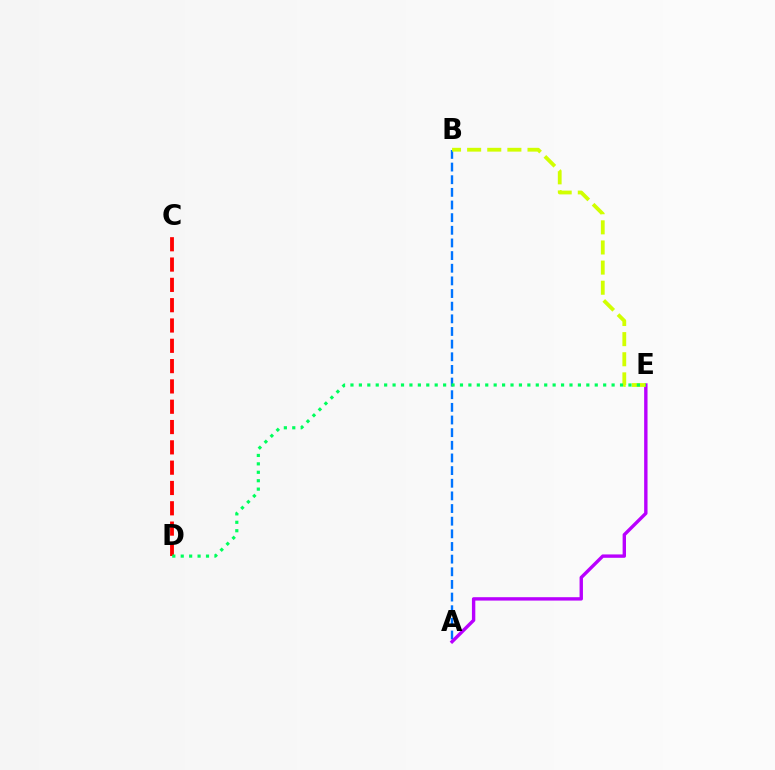{('C', 'D'): [{'color': '#ff0000', 'line_style': 'dashed', 'thickness': 2.76}], ('A', 'B'): [{'color': '#0074ff', 'line_style': 'dashed', 'thickness': 1.72}], ('A', 'E'): [{'color': '#b900ff', 'line_style': 'solid', 'thickness': 2.43}], ('B', 'E'): [{'color': '#d1ff00', 'line_style': 'dashed', 'thickness': 2.73}], ('D', 'E'): [{'color': '#00ff5c', 'line_style': 'dotted', 'thickness': 2.29}]}